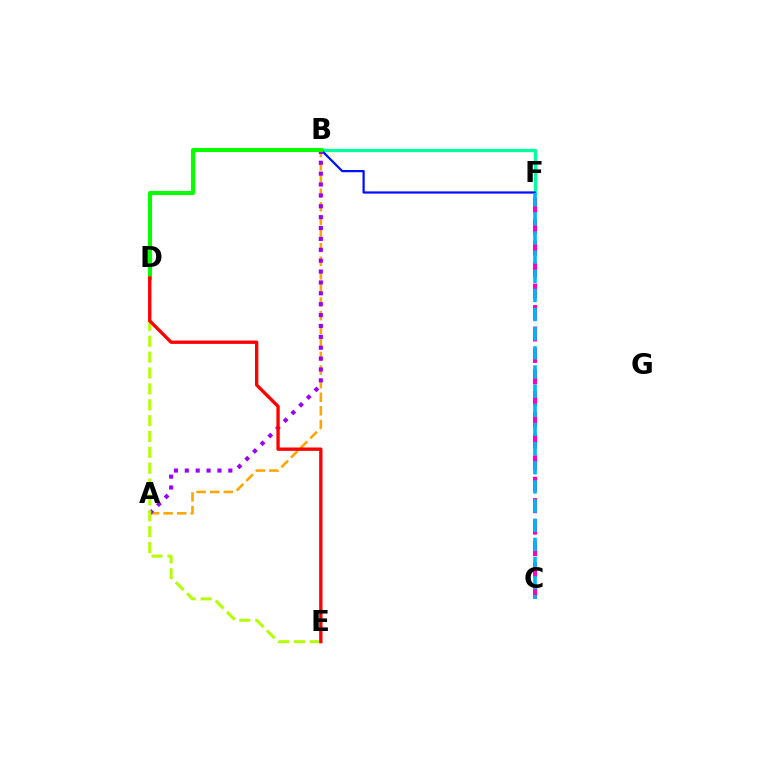{('B', 'F'): [{'color': '#00ff9d', 'line_style': 'solid', 'thickness': 2.35}, {'color': '#0010ff', 'line_style': 'solid', 'thickness': 1.62}], ('A', 'B'): [{'color': '#ffa500', 'line_style': 'dashed', 'thickness': 1.85}, {'color': '#9b00ff', 'line_style': 'dotted', 'thickness': 2.96}], ('C', 'F'): [{'color': '#ff00bd', 'line_style': 'dashed', 'thickness': 2.91}, {'color': '#00b5ff', 'line_style': 'dashed', 'thickness': 2.6}], ('D', 'E'): [{'color': '#b3ff00', 'line_style': 'dashed', 'thickness': 2.16}, {'color': '#ff0000', 'line_style': 'solid', 'thickness': 2.4}], ('B', 'D'): [{'color': '#08ff00', 'line_style': 'solid', 'thickness': 2.94}]}